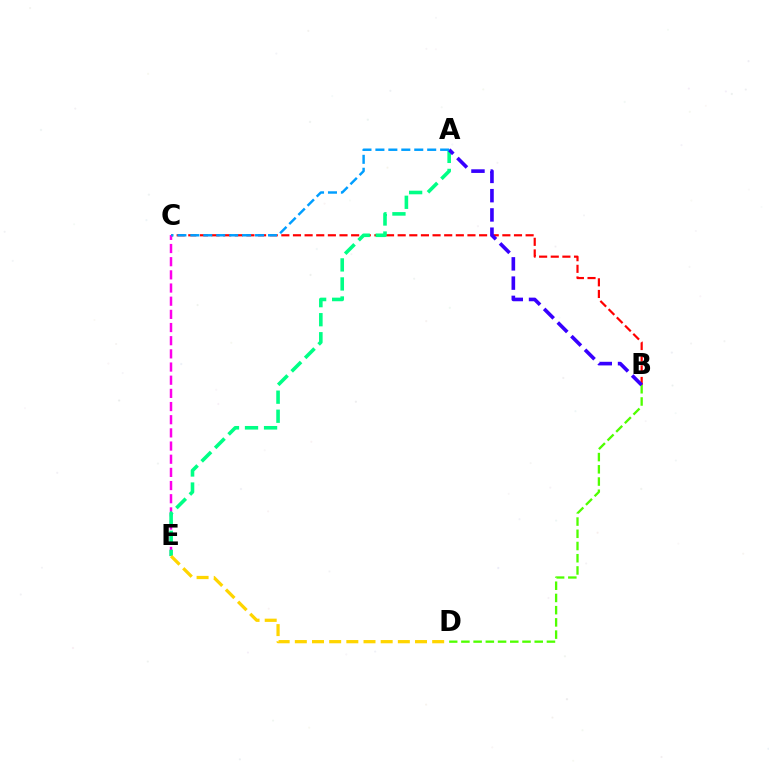{('B', 'C'): [{'color': '#ff0000', 'line_style': 'dashed', 'thickness': 1.58}], ('C', 'E'): [{'color': '#ff00ed', 'line_style': 'dashed', 'thickness': 1.79}], ('B', 'D'): [{'color': '#4fff00', 'line_style': 'dashed', 'thickness': 1.66}], ('A', 'E'): [{'color': '#00ff86', 'line_style': 'dashed', 'thickness': 2.59}], ('A', 'B'): [{'color': '#3700ff', 'line_style': 'dashed', 'thickness': 2.62}], ('D', 'E'): [{'color': '#ffd500', 'line_style': 'dashed', 'thickness': 2.33}], ('A', 'C'): [{'color': '#009eff', 'line_style': 'dashed', 'thickness': 1.76}]}